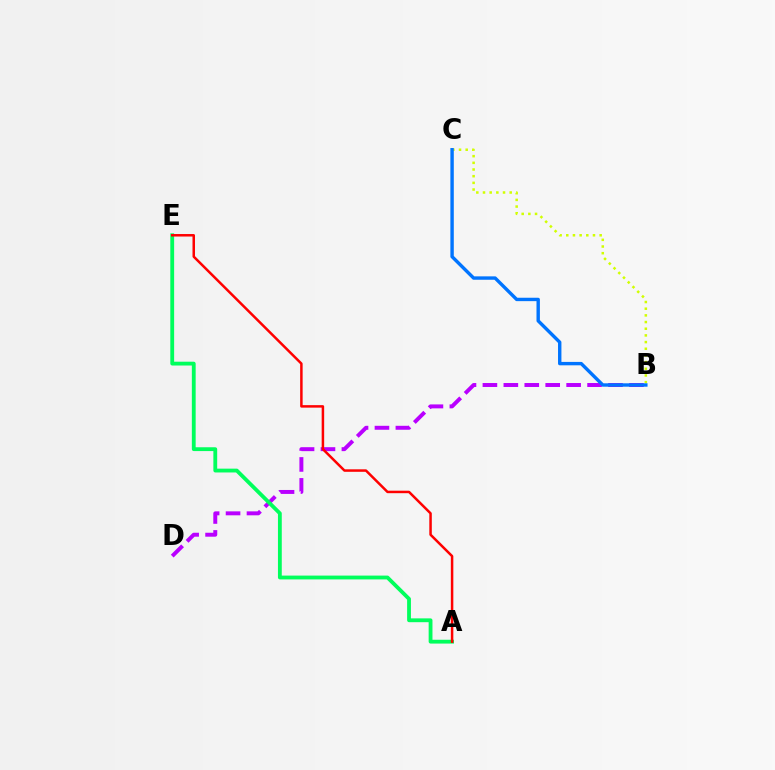{('B', 'C'): [{'color': '#d1ff00', 'line_style': 'dotted', 'thickness': 1.81}, {'color': '#0074ff', 'line_style': 'solid', 'thickness': 2.45}], ('B', 'D'): [{'color': '#b900ff', 'line_style': 'dashed', 'thickness': 2.84}], ('A', 'E'): [{'color': '#00ff5c', 'line_style': 'solid', 'thickness': 2.75}, {'color': '#ff0000', 'line_style': 'solid', 'thickness': 1.8}]}